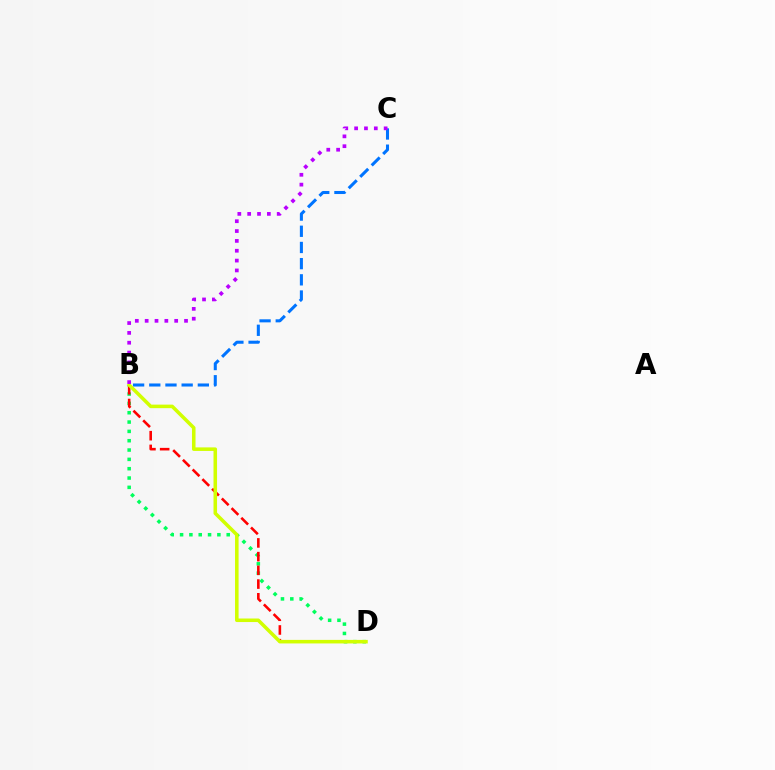{('B', 'D'): [{'color': '#00ff5c', 'line_style': 'dotted', 'thickness': 2.53}, {'color': '#ff0000', 'line_style': 'dashed', 'thickness': 1.86}, {'color': '#d1ff00', 'line_style': 'solid', 'thickness': 2.55}], ('B', 'C'): [{'color': '#0074ff', 'line_style': 'dashed', 'thickness': 2.2}, {'color': '#b900ff', 'line_style': 'dotted', 'thickness': 2.67}]}